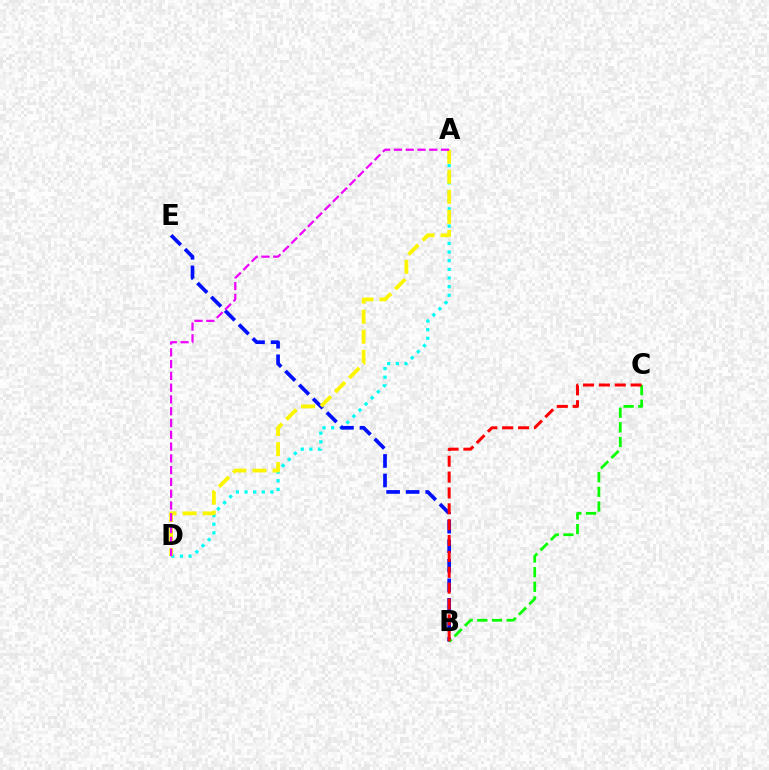{('A', 'D'): [{'color': '#00fff6', 'line_style': 'dotted', 'thickness': 2.35}, {'color': '#fcf500', 'line_style': 'dashed', 'thickness': 2.72}, {'color': '#ee00ff', 'line_style': 'dashed', 'thickness': 1.6}], ('B', 'E'): [{'color': '#0010ff', 'line_style': 'dashed', 'thickness': 2.66}], ('B', 'C'): [{'color': '#08ff00', 'line_style': 'dashed', 'thickness': 1.99}, {'color': '#ff0000', 'line_style': 'dashed', 'thickness': 2.16}]}